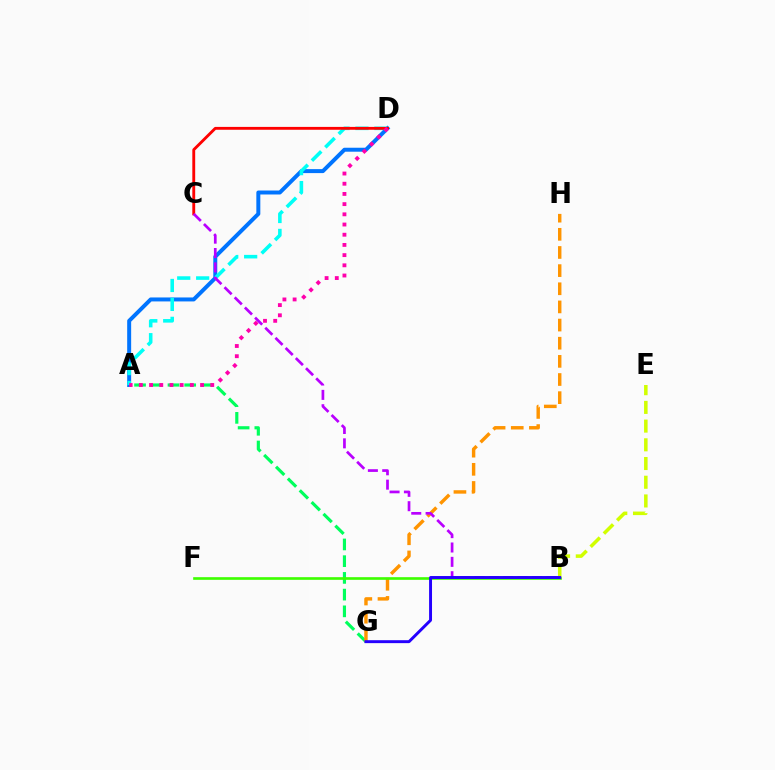{('A', 'G'): [{'color': '#00ff5c', 'line_style': 'dashed', 'thickness': 2.27}], ('A', 'D'): [{'color': '#0074ff', 'line_style': 'solid', 'thickness': 2.86}, {'color': '#00fff6', 'line_style': 'dashed', 'thickness': 2.57}, {'color': '#ff00ac', 'line_style': 'dotted', 'thickness': 2.77}], ('B', 'E'): [{'color': '#d1ff00', 'line_style': 'dashed', 'thickness': 2.54}], ('G', 'H'): [{'color': '#ff9400', 'line_style': 'dashed', 'thickness': 2.47}], ('C', 'D'): [{'color': '#ff0000', 'line_style': 'solid', 'thickness': 2.06}], ('B', 'C'): [{'color': '#b900ff', 'line_style': 'dashed', 'thickness': 1.95}], ('B', 'F'): [{'color': '#3dff00', 'line_style': 'solid', 'thickness': 1.91}], ('B', 'G'): [{'color': '#2500ff', 'line_style': 'solid', 'thickness': 2.11}]}